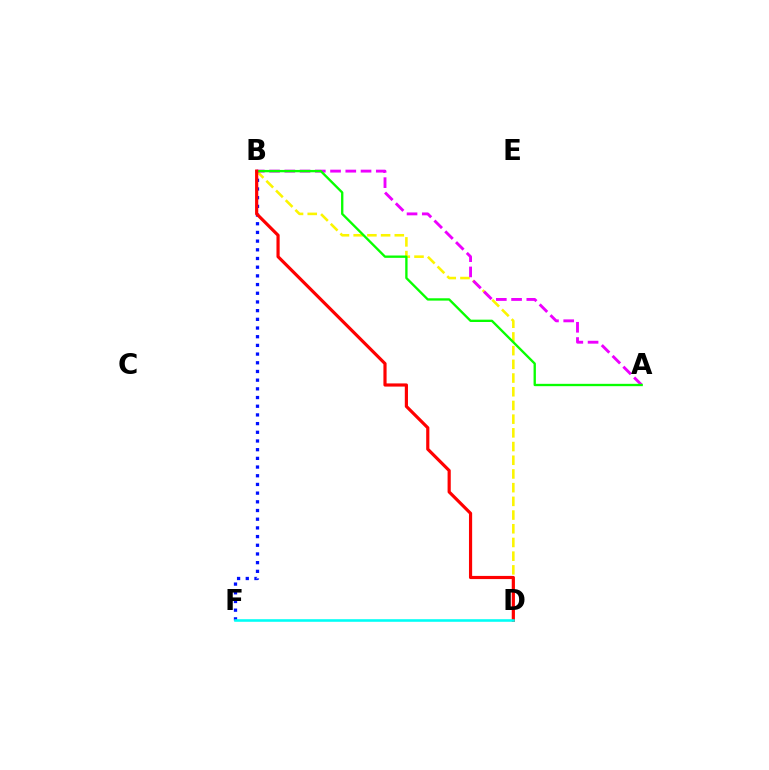{('B', 'F'): [{'color': '#0010ff', 'line_style': 'dotted', 'thickness': 2.36}], ('B', 'D'): [{'color': '#fcf500', 'line_style': 'dashed', 'thickness': 1.86}, {'color': '#ff0000', 'line_style': 'solid', 'thickness': 2.28}], ('A', 'B'): [{'color': '#ee00ff', 'line_style': 'dashed', 'thickness': 2.07}, {'color': '#08ff00', 'line_style': 'solid', 'thickness': 1.68}], ('D', 'F'): [{'color': '#00fff6', 'line_style': 'solid', 'thickness': 1.86}]}